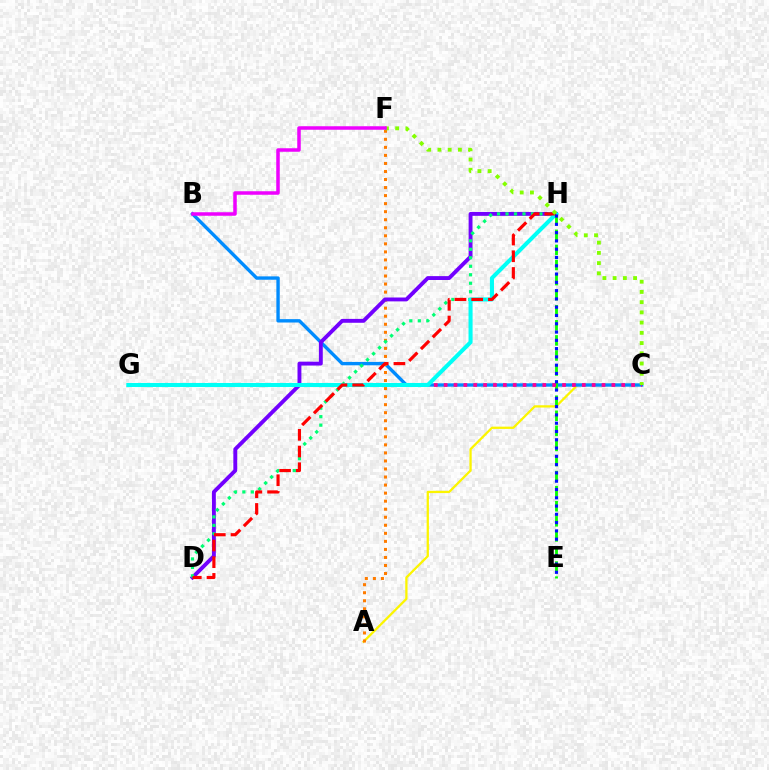{('A', 'C'): [{'color': '#fcf500', 'line_style': 'solid', 'thickness': 1.64}], ('B', 'C'): [{'color': '#008cff', 'line_style': 'solid', 'thickness': 2.43}], ('A', 'F'): [{'color': '#ff7c00', 'line_style': 'dotted', 'thickness': 2.18}], ('E', 'H'): [{'color': '#08ff00', 'line_style': 'dashed', 'thickness': 2.05}, {'color': '#0010ff', 'line_style': 'dotted', 'thickness': 2.25}], ('D', 'H'): [{'color': '#7200ff', 'line_style': 'solid', 'thickness': 2.79}, {'color': '#00ff74', 'line_style': 'dotted', 'thickness': 2.3}, {'color': '#ff0000', 'line_style': 'dashed', 'thickness': 2.27}], ('C', 'G'): [{'color': '#ff0094', 'line_style': 'dotted', 'thickness': 2.68}], ('G', 'H'): [{'color': '#00fff6', 'line_style': 'solid', 'thickness': 2.92}], ('C', 'F'): [{'color': '#84ff00', 'line_style': 'dotted', 'thickness': 2.78}], ('B', 'F'): [{'color': '#ee00ff', 'line_style': 'solid', 'thickness': 2.52}]}